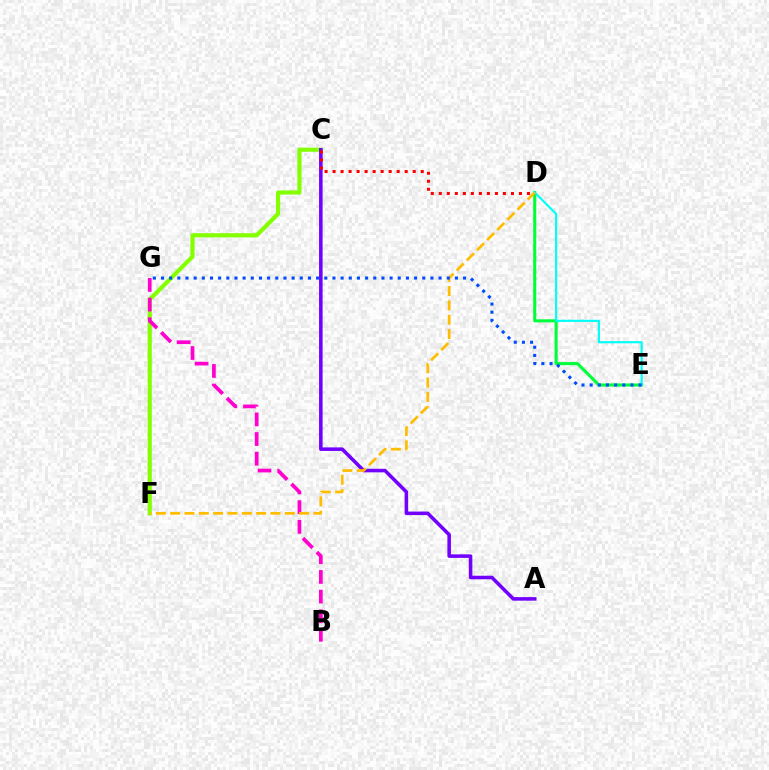{('C', 'F'): [{'color': '#84ff00', 'line_style': 'solid', 'thickness': 3.0}], ('B', 'G'): [{'color': '#ff00cf', 'line_style': 'dashed', 'thickness': 2.67}], ('A', 'C'): [{'color': '#7200ff', 'line_style': 'solid', 'thickness': 2.56}], ('D', 'E'): [{'color': '#00ff39', 'line_style': 'solid', 'thickness': 2.21}, {'color': '#00fff6', 'line_style': 'solid', 'thickness': 1.56}], ('C', 'D'): [{'color': '#ff0000', 'line_style': 'dotted', 'thickness': 2.18}], ('D', 'F'): [{'color': '#ffbd00', 'line_style': 'dashed', 'thickness': 1.95}], ('E', 'G'): [{'color': '#004bff', 'line_style': 'dotted', 'thickness': 2.22}]}